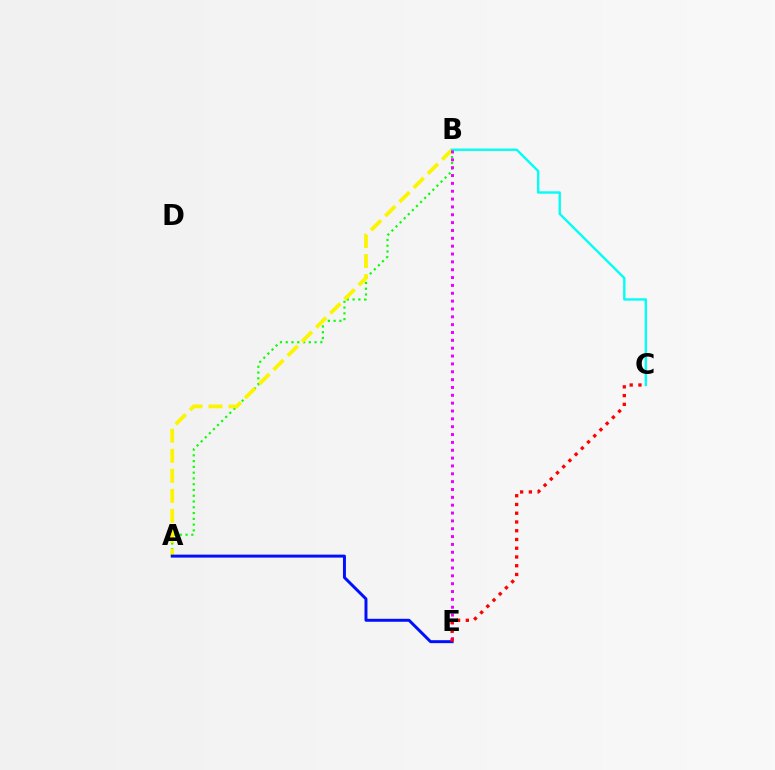{('A', 'B'): [{'color': '#08ff00', 'line_style': 'dotted', 'thickness': 1.57}, {'color': '#fcf500', 'line_style': 'dashed', 'thickness': 2.72}], ('B', 'C'): [{'color': '#00fff6', 'line_style': 'solid', 'thickness': 1.72}], ('B', 'E'): [{'color': '#ee00ff', 'line_style': 'dotted', 'thickness': 2.13}], ('A', 'E'): [{'color': '#0010ff', 'line_style': 'solid', 'thickness': 2.13}], ('C', 'E'): [{'color': '#ff0000', 'line_style': 'dotted', 'thickness': 2.38}]}